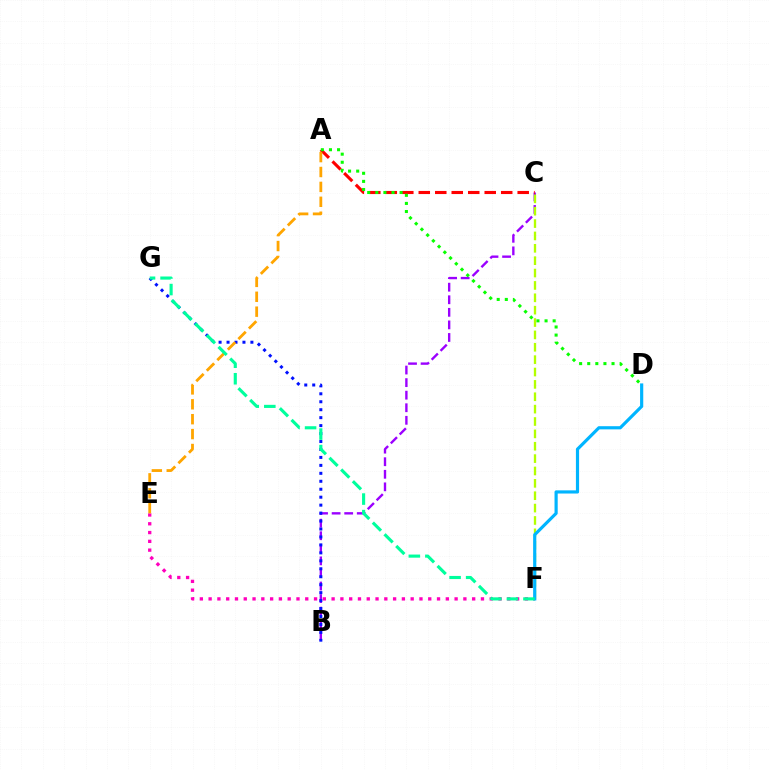{('B', 'C'): [{'color': '#9b00ff', 'line_style': 'dashed', 'thickness': 1.71}], ('C', 'F'): [{'color': '#b3ff00', 'line_style': 'dashed', 'thickness': 1.68}], ('B', 'G'): [{'color': '#0010ff', 'line_style': 'dotted', 'thickness': 2.16}], ('E', 'F'): [{'color': '#ff00bd', 'line_style': 'dotted', 'thickness': 2.39}], ('A', 'C'): [{'color': '#ff0000', 'line_style': 'dashed', 'thickness': 2.24}], ('A', 'D'): [{'color': '#08ff00', 'line_style': 'dotted', 'thickness': 2.2}], ('D', 'F'): [{'color': '#00b5ff', 'line_style': 'solid', 'thickness': 2.28}], ('A', 'E'): [{'color': '#ffa500', 'line_style': 'dashed', 'thickness': 2.02}], ('F', 'G'): [{'color': '#00ff9d', 'line_style': 'dashed', 'thickness': 2.25}]}